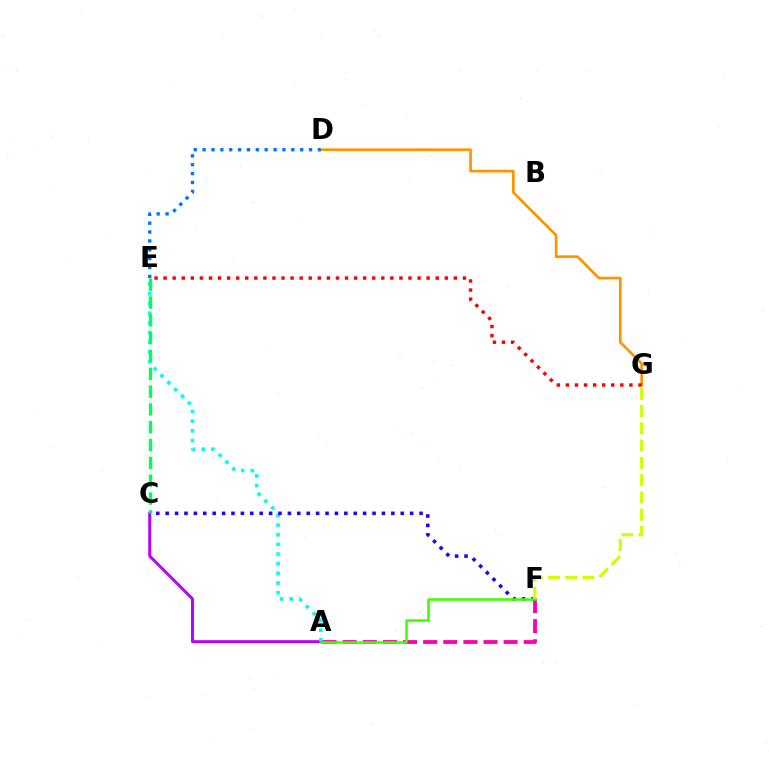{('A', 'C'): [{'color': '#b900ff', 'line_style': 'solid', 'thickness': 2.14}], ('A', 'E'): [{'color': '#00fff6', 'line_style': 'dotted', 'thickness': 2.63}], ('D', 'G'): [{'color': '#ff9400', 'line_style': 'solid', 'thickness': 1.93}], ('A', 'F'): [{'color': '#ff00ac', 'line_style': 'dashed', 'thickness': 2.73}, {'color': '#3dff00', 'line_style': 'solid', 'thickness': 1.82}], ('E', 'G'): [{'color': '#ff0000', 'line_style': 'dotted', 'thickness': 2.46}], ('C', 'F'): [{'color': '#2500ff', 'line_style': 'dotted', 'thickness': 2.55}], ('F', 'G'): [{'color': '#d1ff00', 'line_style': 'dashed', 'thickness': 2.35}], ('D', 'E'): [{'color': '#0074ff', 'line_style': 'dotted', 'thickness': 2.41}], ('C', 'E'): [{'color': '#00ff5c', 'line_style': 'dashed', 'thickness': 2.42}]}